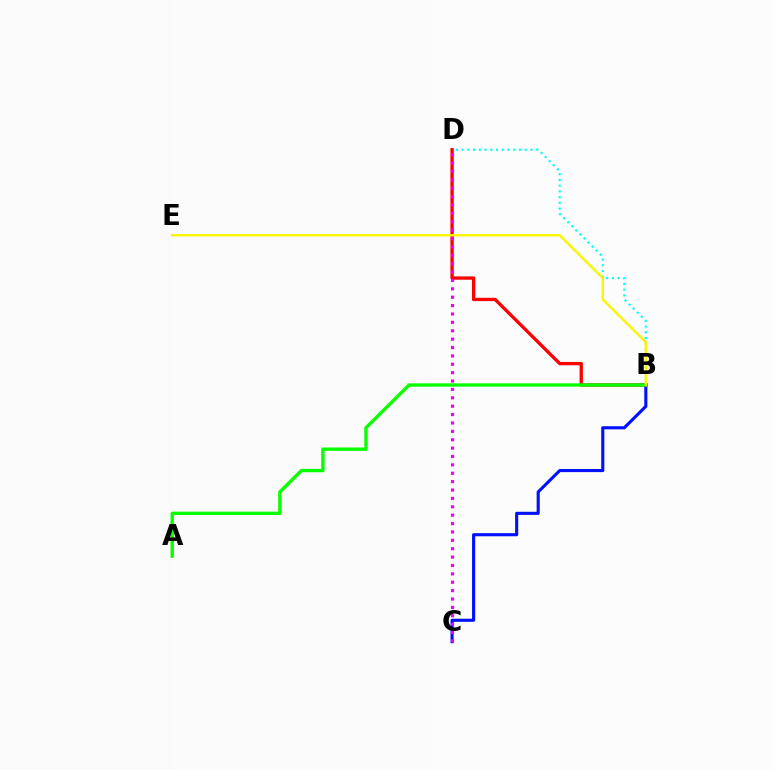{('B', 'D'): [{'color': '#00fff6', 'line_style': 'dotted', 'thickness': 1.56}, {'color': '#ff0000', 'line_style': 'solid', 'thickness': 2.4}], ('B', 'C'): [{'color': '#0010ff', 'line_style': 'solid', 'thickness': 2.23}], ('A', 'B'): [{'color': '#08ff00', 'line_style': 'solid', 'thickness': 2.42}], ('B', 'E'): [{'color': '#fcf500', 'line_style': 'solid', 'thickness': 1.74}], ('C', 'D'): [{'color': '#ee00ff', 'line_style': 'dotted', 'thickness': 2.28}]}